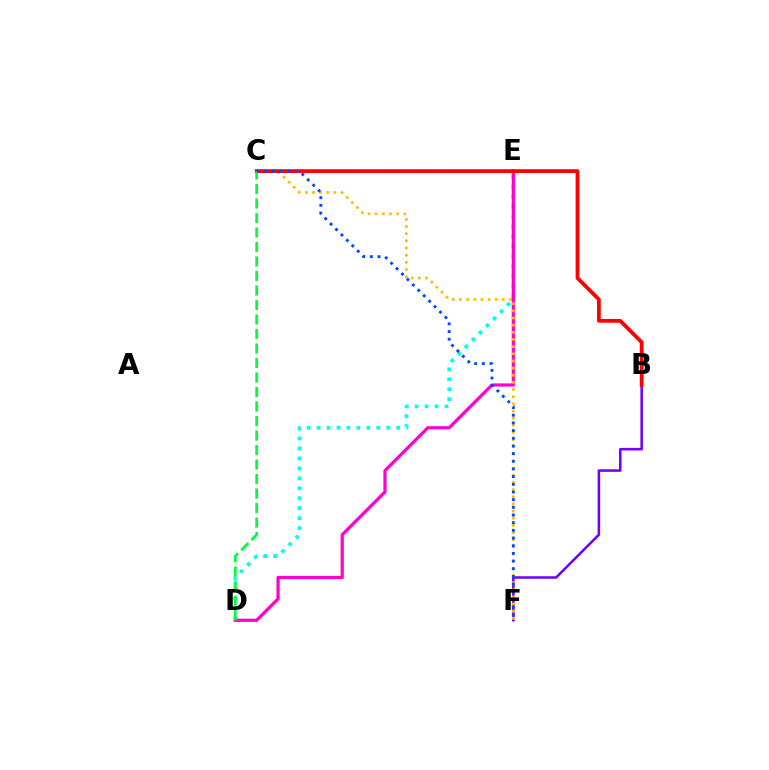{('D', 'E'): [{'color': '#00fff6', 'line_style': 'dotted', 'thickness': 2.7}, {'color': '#ff00cf', 'line_style': 'solid', 'thickness': 2.31}], ('B', 'F'): [{'color': '#7200ff', 'line_style': 'solid', 'thickness': 1.84}], ('C', 'E'): [{'color': '#84ff00', 'line_style': 'dotted', 'thickness': 2.39}], ('C', 'F'): [{'color': '#ffbd00', 'line_style': 'dotted', 'thickness': 1.94}, {'color': '#004bff', 'line_style': 'dotted', 'thickness': 2.09}], ('B', 'C'): [{'color': '#ff0000', 'line_style': 'solid', 'thickness': 2.72}], ('C', 'D'): [{'color': '#00ff39', 'line_style': 'dashed', 'thickness': 1.97}]}